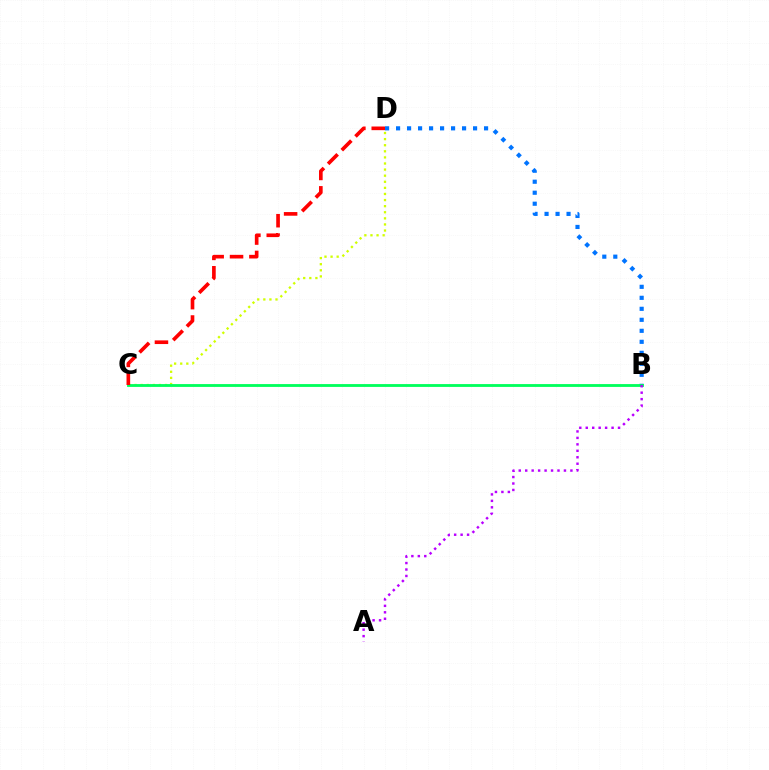{('C', 'D'): [{'color': '#d1ff00', 'line_style': 'dotted', 'thickness': 1.66}, {'color': '#ff0000', 'line_style': 'dashed', 'thickness': 2.63}], ('B', 'D'): [{'color': '#0074ff', 'line_style': 'dotted', 'thickness': 2.99}], ('B', 'C'): [{'color': '#00ff5c', 'line_style': 'solid', 'thickness': 2.04}], ('A', 'B'): [{'color': '#b900ff', 'line_style': 'dotted', 'thickness': 1.75}]}